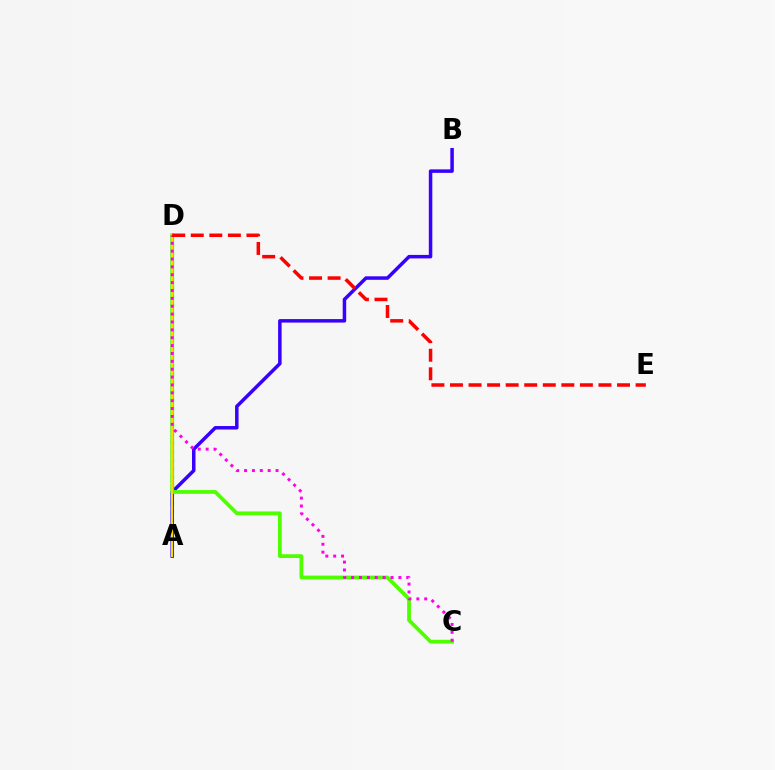{('A', 'D'): [{'color': '#00ff86', 'line_style': 'dotted', 'thickness': 2.34}, {'color': '#009eff', 'line_style': 'dashed', 'thickness': 1.7}, {'color': '#ffd500', 'line_style': 'solid', 'thickness': 1.56}], ('A', 'B'): [{'color': '#3700ff', 'line_style': 'solid', 'thickness': 2.52}], ('C', 'D'): [{'color': '#4fff00', 'line_style': 'solid', 'thickness': 2.71}, {'color': '#ff00ed', 'line_style': 'dotted', 'thickness': 2.14}], ('D', 'E'): [{'color': '#ff0000', 'line_style': 'dashed', 'thickness': 2.52}]}